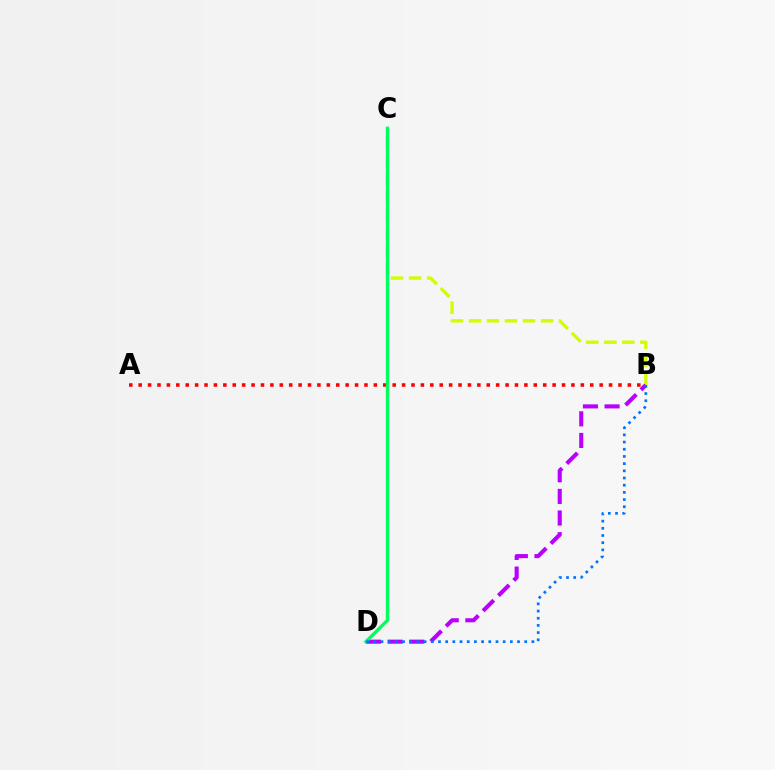{('B', 'C'): [{'color': '#d1ff00', 'line_style': 'dashed', 'thickness': 2.45}], ('B', 'D'): [{'color': '#b900ff', 'line_style': 'dashed', 'thickness': 2.94}, {'color': '#0074ff', 'line_style': 'dotted', 'thickness': 1.95}], ('A', 'B'): [{'color': '#ff0000', 'line_style': 'dotted', 'thickness': 2.56}], ('C', 'D'): [{'color': '#00ff5c', 'line_style': 'solid', 'thickness': 2.43}]}